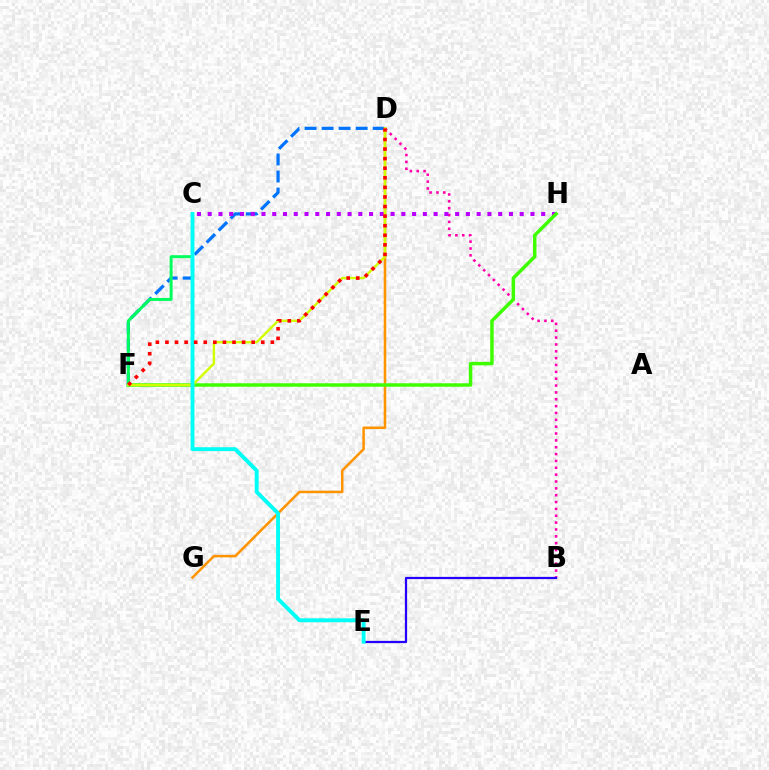{('B', 'D'): [{'color': '#ff00ac', 'line_style': 'dotted', 'thickness': 1.86}], ('D', 'F'): [{'color': '#0074ff', 'line_style': 'dashed', 'thickness': 2.31}, {'color': '#d1ff00', 'line_style': 'solid', 'thickness': 1.72}, {'color': '#ff0000', 'line_style': 'dotted', 'thickness': 2.6}], ('B', 'E'): [{'color': '#2500ff', 'line_style': 'solid', 'thickness': 1.62}], ('C', 'H'): [{'color': '#b900ff', 'line_style': 'dotted', 'thickness': 2.92}], ('D', 'G'): [{'color': '#ff9400', 'line_style': 'solid', 'thickness': 1.83}], ('F', 'H'): [{'color': '#3dff00', 'line_style': 'solid', 'thickness': 2.49}], ('C', 'F'): [{'color': '#00ff5c', 'line_style': 'solid', 'thickness': 2.14}], ('C', 'E'): [{'color': '#00fff6', 'line_style': 'solid', 'thickness': 2.81}]}